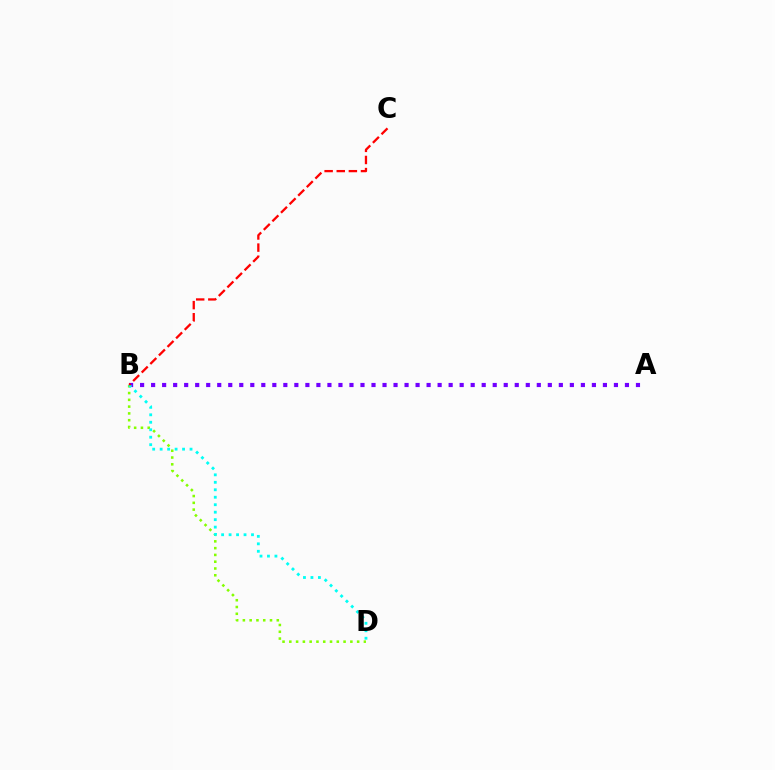{('B', 'D'): [{'color': '#84ff00', 'line_style': 'dotted', 'thickness': 1.84}, {'color': '#00fff6', 'line_style': 'dotted', 'thickness': 2.03}], ('A', 'B'): [{'color': '#7200ff', 'line_style': 'dotted', 'thickness': 2.99}], ('B', 'C'): [{'color': '#ff0000', 'line_style': 'dashed', 'thickness': 1.65}]}